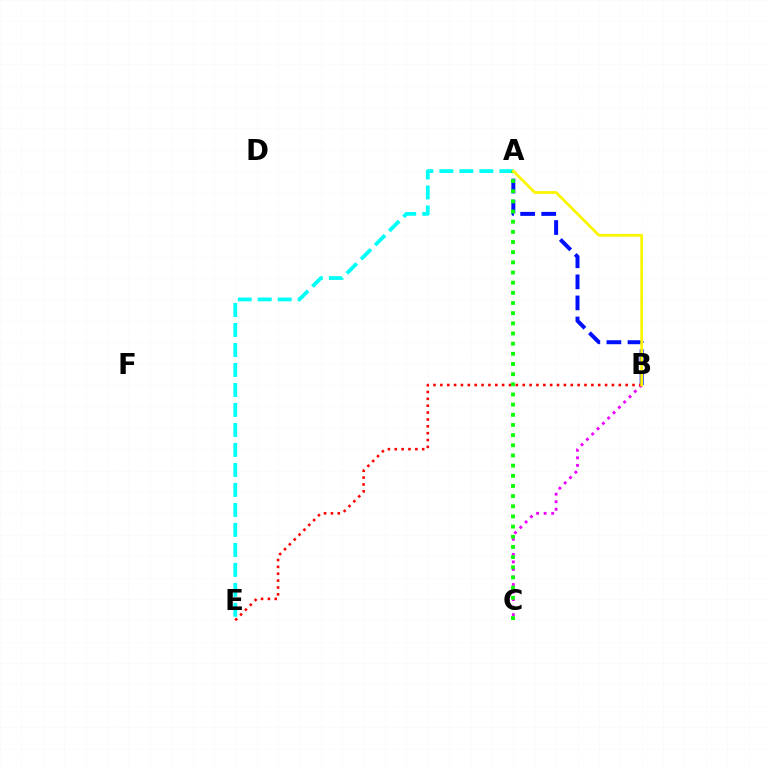{('B', 'C'): [{'color': '#ee00ff', 'line_style': 'dotted', 'thickness': 2.05}], ('A', 'B'): [{'color': '#0010ff', 'line_style': 'dashed', 'thickness': 2.86}, {'color': '#fcf500', 'line_style': 'solid', 'thickness': 1.99}], ('B', 'E'): [{'color': '#ff0000', 'line_style': 'dotted', 'thickness': 1.86}], ('A', 'E'): [{'color': '#00fff6', 'line_style': 'dashed', 'thickness': 2.72}], ('A', 'C'): [{'color': '#08ff00', 'line_style': 'dotted', 'thickness': 2.76}]}